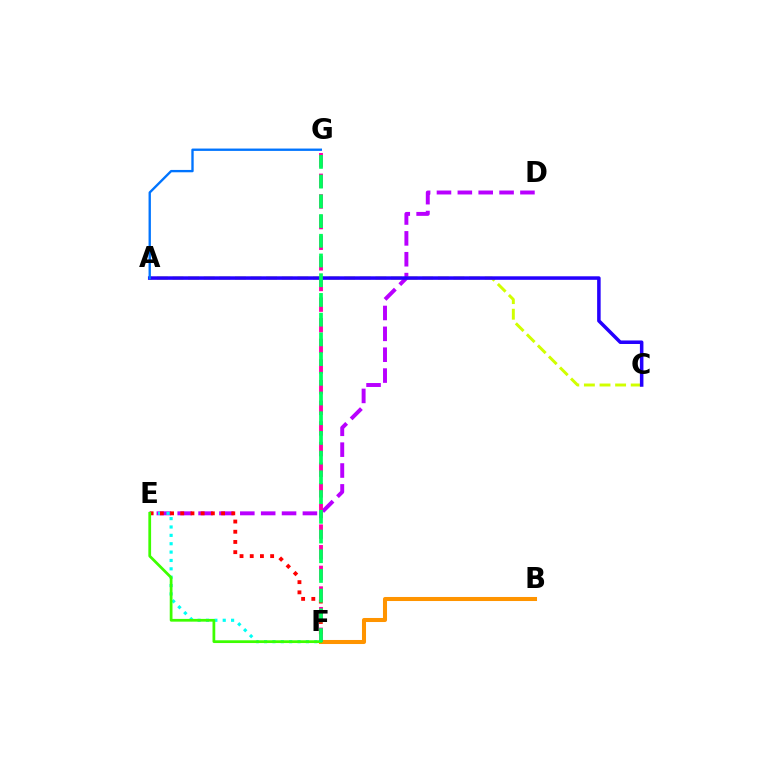{('B', 'F'): [{'color': '#ff9400', 'line_style': 'solid', 'thickness': 2.92}], ('D', 'E'): [{'color': '#b900ff', 'line_style': 'dashed', 'thickness': 2.83}], ('E', 'F'): [{'color': '#00fff6', 'line_style': 'dotted', 'thickness': 2.27}, {'color': '#ff0000', 'line_style': 'dotted', 'thickness': 2.77}, {'color': '#3dff00', 'line_style': 'solid', 'thickness': 1.98}], ('A', 'C'): [{'color': '#d1ff00', 'line_style': 'dashed', 'thickness': 2.12}, {'color': '#2500ff', 'line_style': 'solid', 'thickness': 2.54}], ('F', 'G'): [{'color': '#ff00ac', 'line_style': 'dashed', 'thickness': 2.8}, {'color': '#00ff5c', 'line_style': 'dashed', 'thickness': 2.68}], ('A', 'G'): [{'color': '#0074ff', 'line_style': 'solid', 'thickness': 1.69}]}